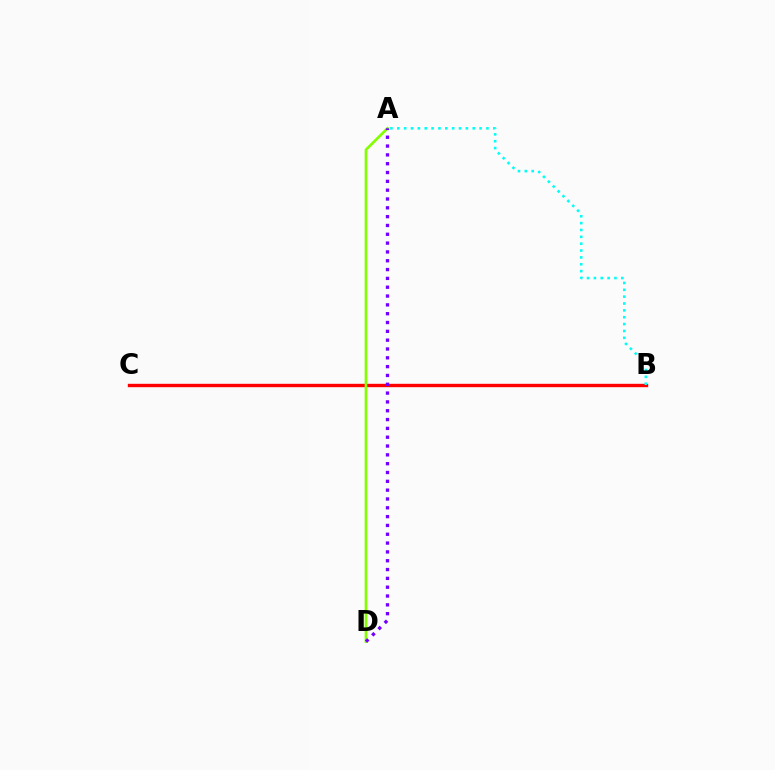{('B', 'C'): [{'color': '#ff0000', 'line_style': 'solid', 'thickness': 2.44}], ('A', 'D'): [{'color': '#84ff00', 'line_style': 'solid', 'thickness': 1.92}, {'color': '#7200ff', 'line_style': 'dotted', 'thickness': 2.4}], ('A', 'B'): [{'color': '#00fff6', 'line_style': 'dotted', 'thickness': 1.86}]}